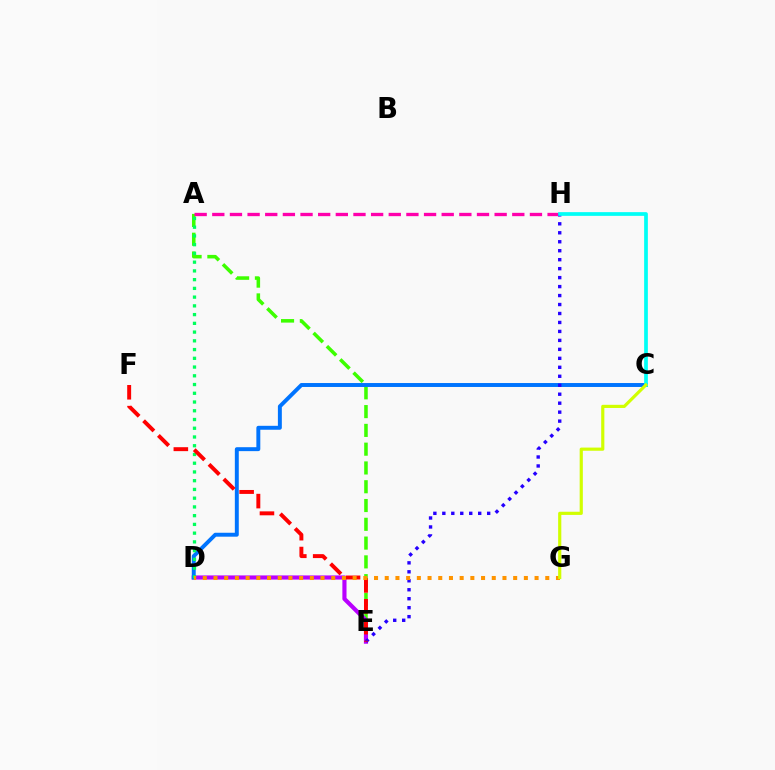{('A', 'E'): [{'color': '#3dff00', 'line_style': 'dashed', 'thickness': 2.55}], ('D', 'E'): [{'color': '#b900ff', 'line_style': 'solid', 'thickness': 2.98}], ('C', 'D'): [{'color': '#0074ff', 'line_style': 'solid', 'thickness': 2.83}], ('A', 'H'): [{'color': '#ff00ac', 'line_style': 'dashed', 'thickness': 2.4}], ('E', 'H'): [{'color': '#2500ff', 'line_style': 'dotted', 'thickness': 2.44}], ('A', 'D'): [{'color': '#00ff5c', 'line_style': 'dotted', 'thickness': 2.38}], ('E', 'F'): [{'color': '#ff0000', 'line_style': 'dashed', 'thickness': 2.83}], ('C', 'H'): [{'color': '#00fff6', 'line_style': 'solid', 'thickness': 2.67}], ('D', 'G'): [{'color': '#ff9400', 'line_style': 'dotted', 'thickness': 2.91}], ('C', 'G'): [{'color': '#d1ff00', 'line_style': 'solid', 'thickness': 2.28}]}